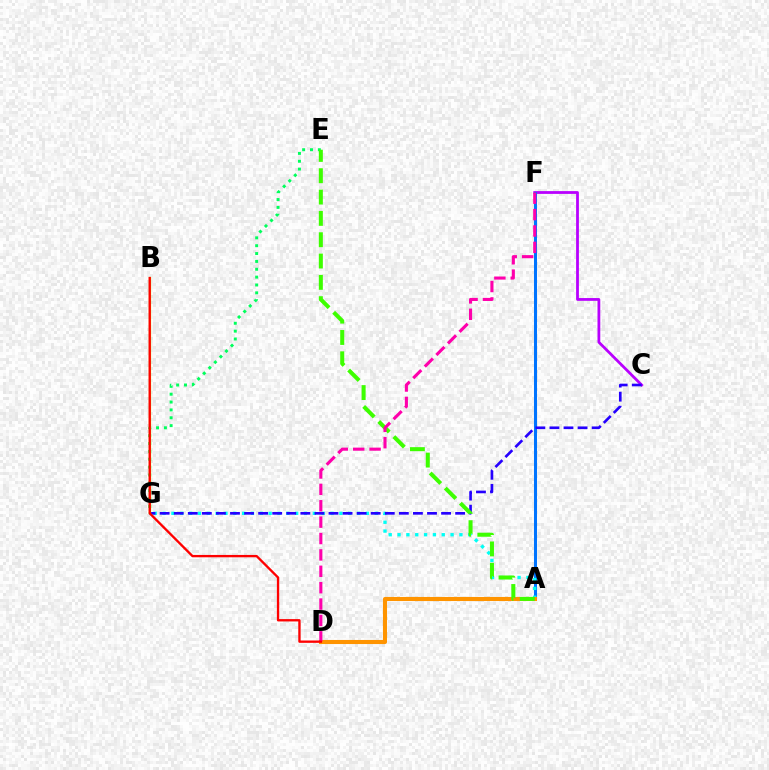{('C', 'F'): [{'color': '#b900ff', 'line_style': 'solid', 'thickness': 2.0}], ('A', 'F'): [{'color': '#0074ff', 'line_style': 'solid', 'thickness': 2.18}], ('A', 'G'): [{'color': '#00fff6', 'line_style': 'dotted', 'thickness': 2.4}], ('E', 'G'): [{'color': '#00ff5c', 'line_style': 'dotted', 'thickness': 2.14}], ('C', 'G'): [{'color': '#2500ff', 'line_style': 'dashed', 'thickness': 1.91}], ('B', 'G'): [{'color': '#d1ff00', 'line_style': 'solid', 'thickness': 1.61}], ('A', 'D'): [{'color': '#ff9400', 'line_style': 'solid', 'thickness': 2.94}], ('A', 'E'): [{'color': '#3dff00', 'line_style': 'dashed', 'thickness': 2.9}], ('D', 'F'): [{'color': '#ff00ac', 'line_style': 'dashed', 'thickness': 2.23}], ('B', 'D'): [{'color': '#ff0000', 'line_style': 'solid', 'thickness': 1.68}]}